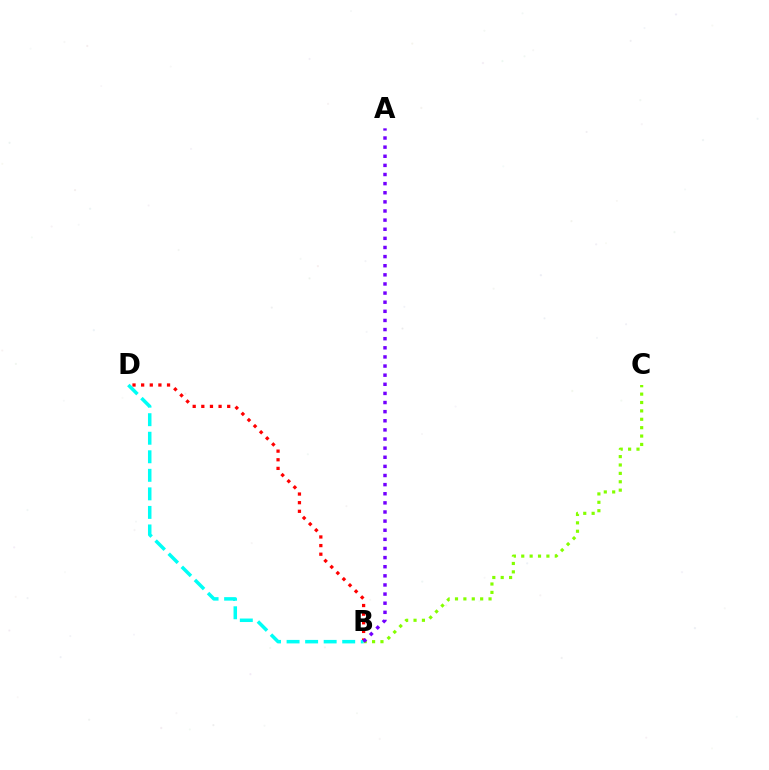{('B', 'C'): [{'color': '#84ff00', 'line_style': 'dotted', 'thickness': 2.28}], ('B', 'D'): [{'color': '#ff0000', 'line_style': 'dotted', 'thickness': 2.34}, {'color': '#00fff6', 'line_style': 'dashed', 'thickness': 2.52}], ('A', 'B'): [{'color': '#7200ff', 'line_style': 'dotted', 'thickness': 2.48}]}